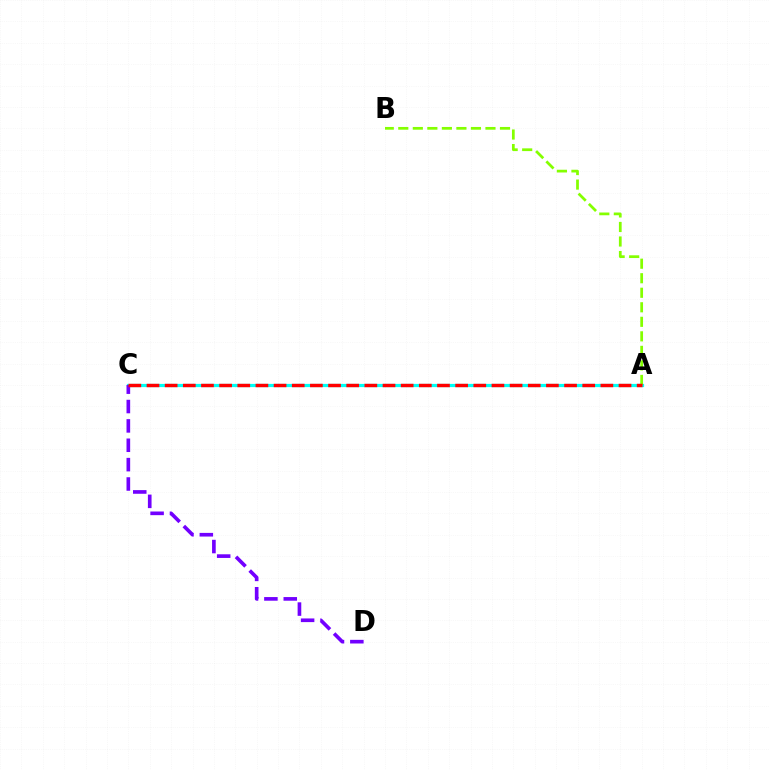{('A', 'C'): [{'color': '#00fff6', 'line_style': 'solid', 'thickness': 2.31}, {'color': '#ff0000', 'line_style': 'dashed', 'thickness': 2.47}], ('C', 'D'): [{'color': '#7200ff', 'line_style': 'dashed', 'thickness': 2.63}], ('A', 'B'): [{'color': '#84ff00', 'line_style': 'dashed', 'thickness': 1.97}]}